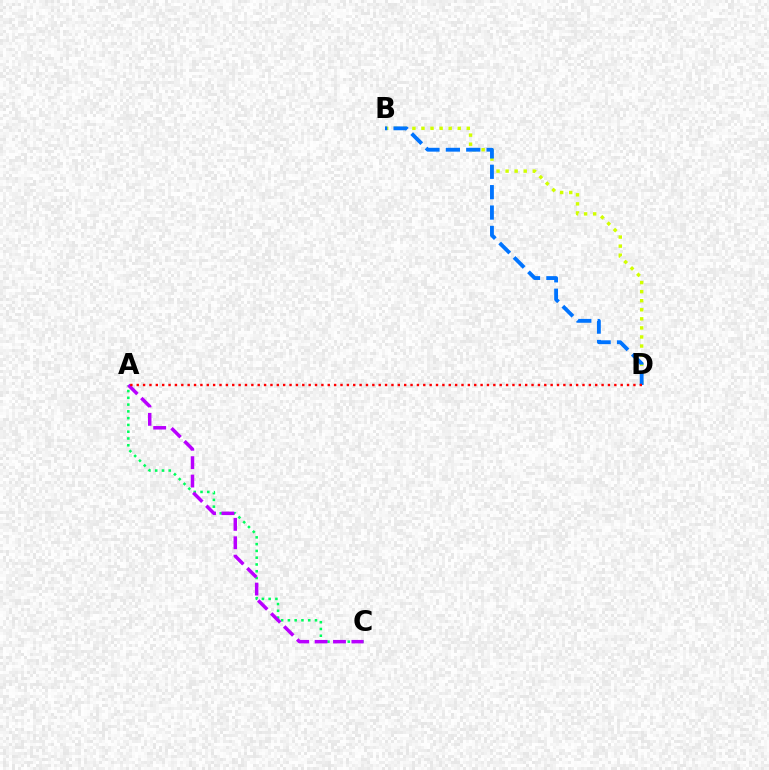{('B', 'D'): [{'color': '#d1ff00', 'line_style': 'dotted', 'thickness': 2.46}, {'color': '#0074ff', 'line_style': 'dashed', 'thickness': 2.77}], ('A', 'C'): [{'color': '#00ff5c', 'line_style': 'dotted', 'thickness': 1.84}, {'color': '#b900ff', 'line_style': 'dashed', 'thickness': 2.5}], ('A', 'D'): [{'color': '#ff0000', 'line_style': 'dotted', 'thickness': 1.73}]}